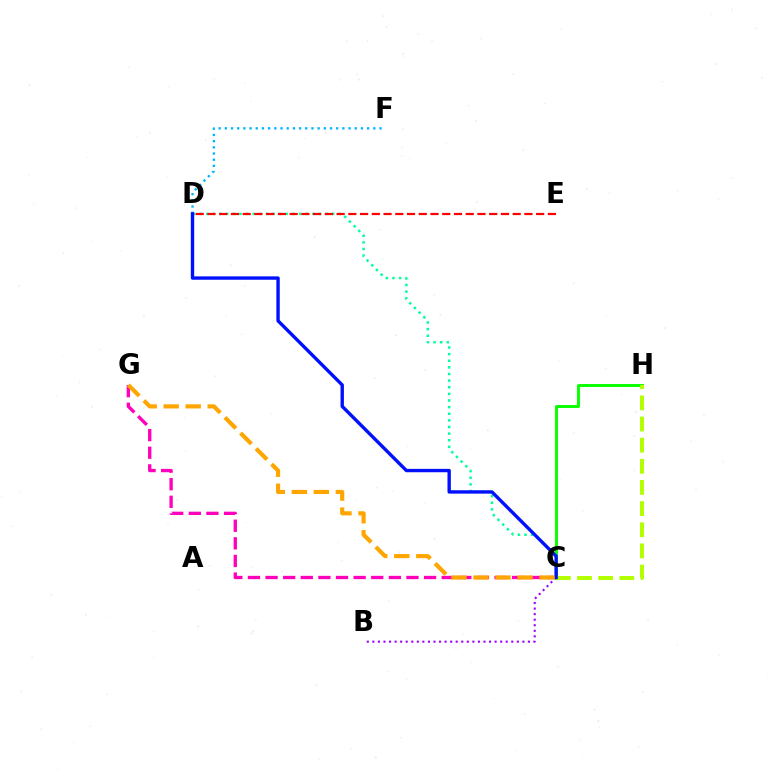{('C', 'D'): [{'color': '#00ff9d', 'line_style': 'dotted', 'thickness': 1.8}, {'color': '#0010ff', 'line_style': 'solid', 'thickness': 2.43}], ('B', 'C'): [{'color': '#9b00ff', 'line_style': 'dotted', 'thickness': 1.51}], ('D', 'F'): [{'color': '#00b5ff', 'line_style': 'dotted', 'thickness': 1.68}], ('C', 'G'): [{'color': '#ff00bd', 'line_style': 'dashed', 'thickness': 2.39}, {'color': '#ffa500', 'line_style': 'dashed', 'thickness': 2.99}], ('C', 'H'): [{'color': '#08ff00', 'line_style': 'solid', 'thickness': 2.11}, {'color': '#b3ff00', 'line_style': 'dashed', 'thickness': 2.87}], ('D', 'E'): [{'color': '#ff0000', 'line_style': 'dashed', 'thickness': 1.59}]}